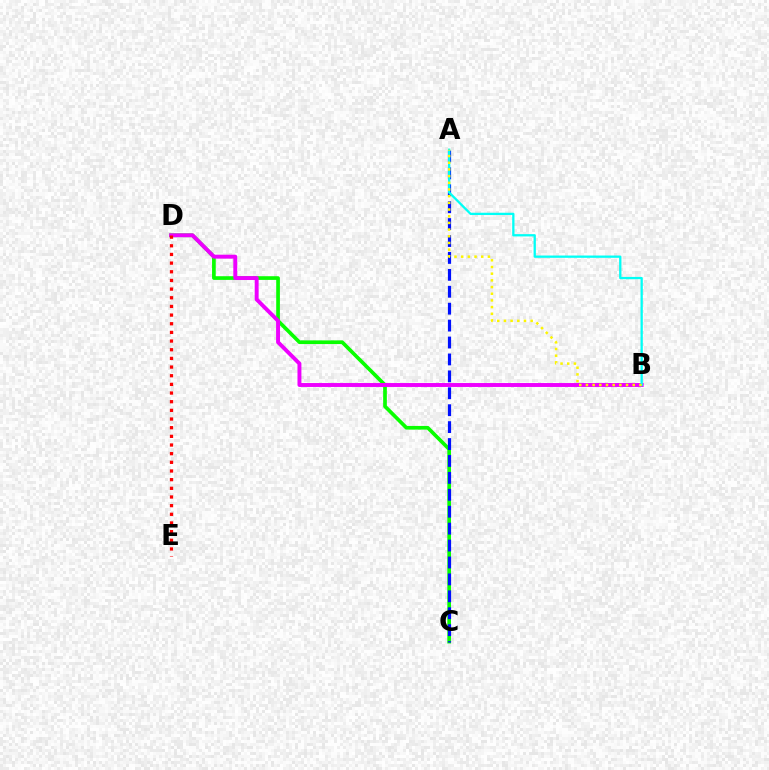{('C', 'D'): [{'color': '#08ff00', 'line_style': 'solid', 'thickness': 2.65}], ('B', 'D'): [{'color': '#ee00ff', 'line_style': 'solid', 'thickness': 2.82}], ('A', 'C'): [{'color': '#0010ff', 'line_style': 'dashed', 'thickness': 2.3}], ('A', 'B'): [{'color': '#00fff6', 'line_style': 'solid', 'thickness': 1.65}, {'color': '#fcf500', 'line_style': 'dotted', 'thickness': 1.82}], ('D', 'E'): [{'color': '#ff0000', 'line_style': 'dotted', 'thickness': 2.35}]}